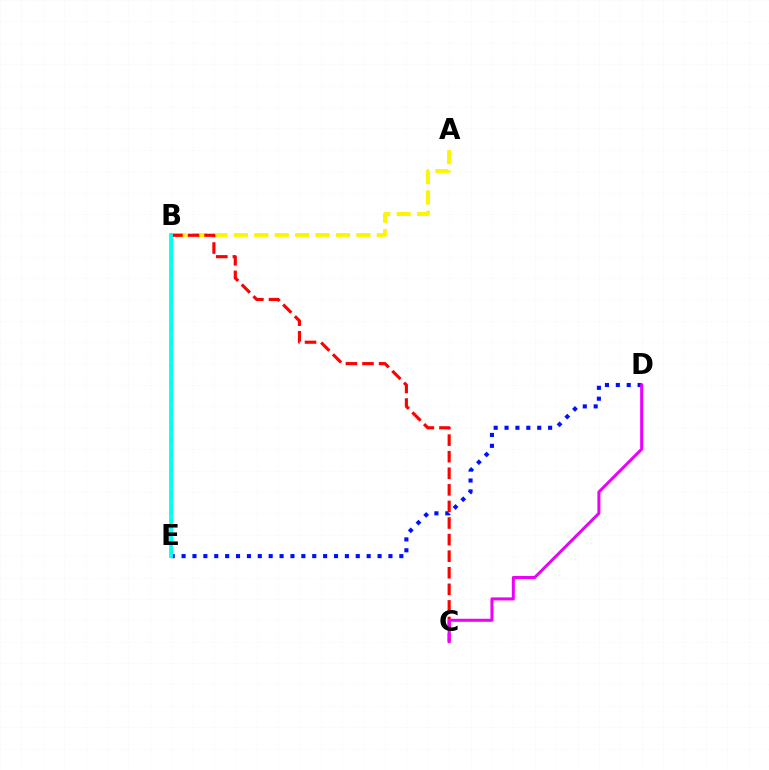{('D', 'E'): [{'color': '#0010ff', 'line_style': 'dotted', 'thickness': 2.96}], ('B', 'E'): [{'color': '#08ff00', 'line_style': 'dashed', 'thickness': 1.9}, {'color': '#00fff6', 'line_style': 'solid', 'thickness': 2.73}], ('A', 'B'): [{'color': '#fcf500', 'line_style': 'dashed', 'thickness': 2.78}], ('B', 'C'): [{'color': '#ff0000', 'line_style': 'dashed', 'thickness': 2.25}], ('C', 'D'): [{'color': '#ee00ff', 'line_style': 'solid', 'thickness': 2.18}]}